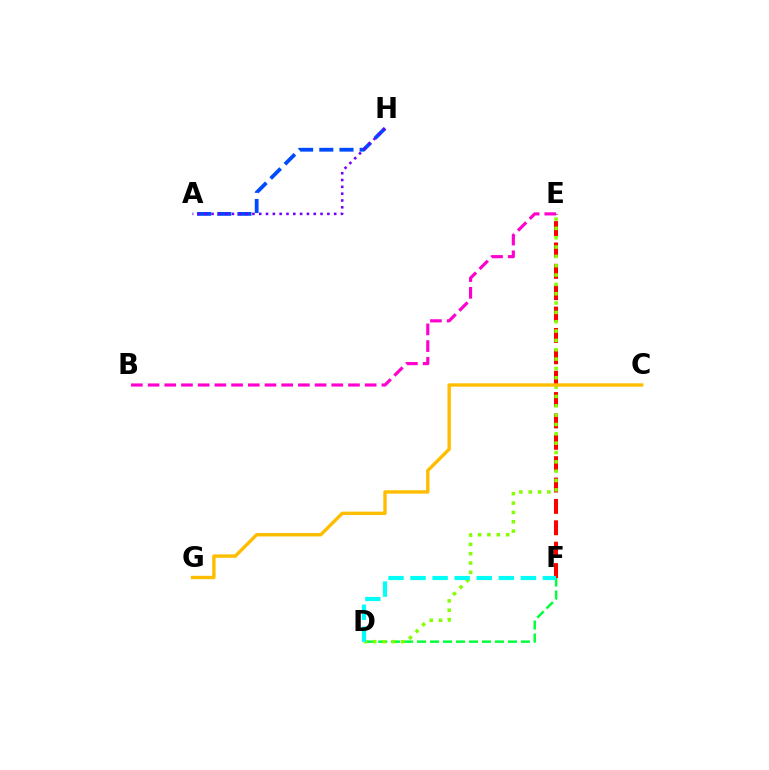{('D', 'F'): [{'color': '#00ff39', 'line_style': 'dashed', 'thickness': 1.76}, {'color': '#00fff6', 'line_style': 'dashed', 'thickness': 3.0}], ('E', 'F'): [{'color': '#ff0000', 'line_style': 'dashed', 'thickness': 2.9}], ('D', 'E'): [{'color': '#84ff00', 'line_style': 'dotted', 'thickness': 2.54}], ('B', 'E'): [{'color': '#ff00cf', 'line_style': 'dashed', 'thickness': 2.27}], ('A', 'H'): [{'color': '#004bff', 'line_style': 'dashed', 'thickness': 2.74}, {'color': '#7200ff', 'line_style': 'dotted', 'thickness': 1.85}], ('C', 'G'): [{'color': '#ffbd00', 'line_style': 'solid', 'thickness': 2.44}]}